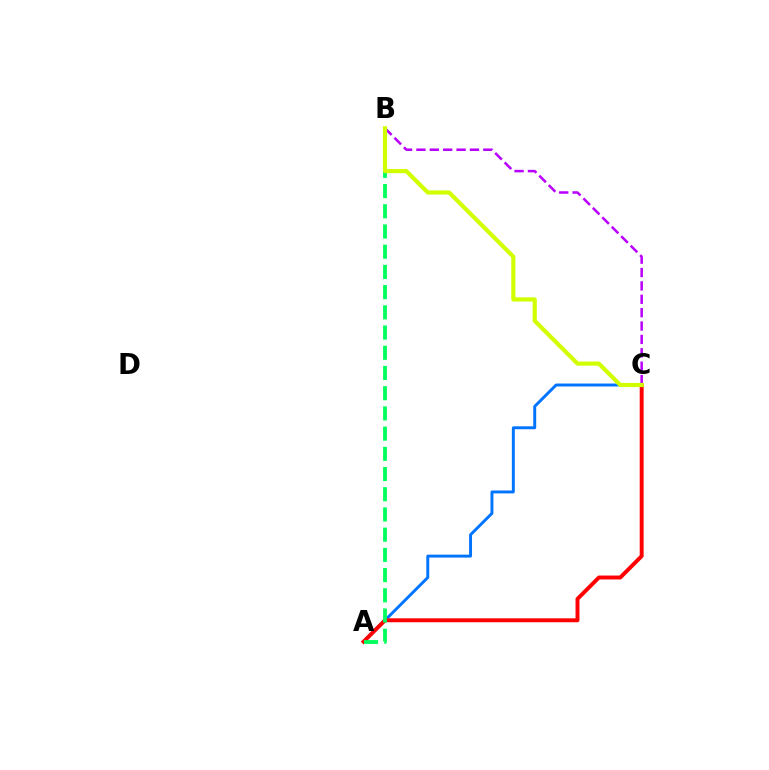{('A', 'C'): [{'color': '#0074ff', 'line_style': 'solid', 'thickness': 2.12}, {'color': '#ff0000', 'line_style': 'solid', 'thickness': 2.83}], ('B', 'C'): [{'color': '#b900ff', 'line_style': 'dashed', 'thickness': 1.82}, {'color': '#d1ff00', 'line_style': 'solid', 'thickness': 3.0}], ('A', 'B'): [{'color': '#00ff5c', 'line_style': 'dashed', 'thickness': 2.75}]}